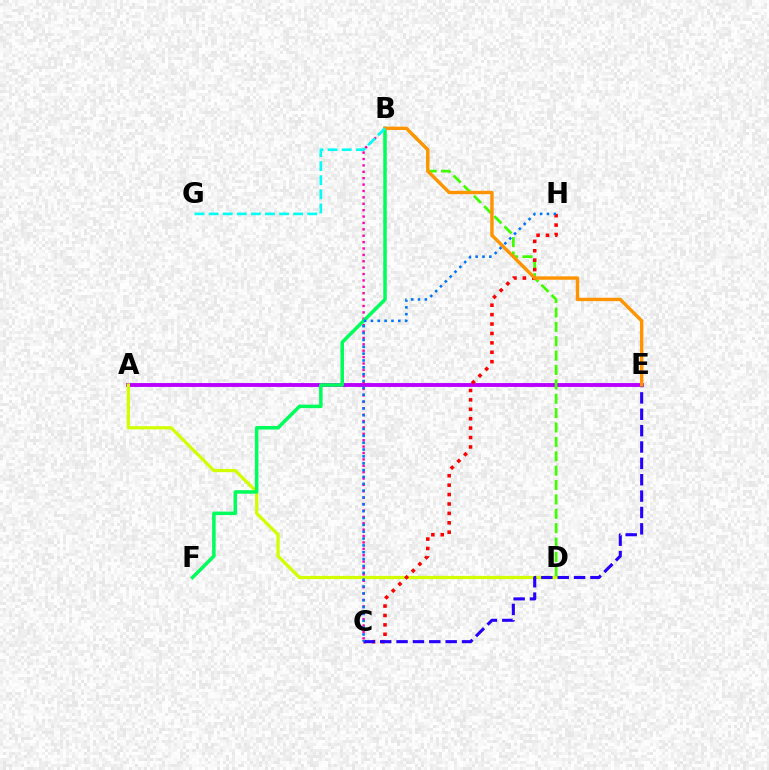{('A', 'E'): [{'color': '#b900ff', 'line_style': 'solid', 'thickness': 2.78}], ('A', 'D'): [{'color': '#d1ff00', 'line_style': 'solid', 'thickness': 2.33}], ('B', 'D'): [{'color': '#3dff00', 'line_style': 'dashed', 'thickness': 1.95}], ('C', 'H'): [{'color': '#ff0000', 'line_style': 'dotted', 'thickness': 2.56}, {'color': '#0074ff', 'line_style': 'dotted', 'thickness': 1.86}], ('C', 'E'): [{'color': '#2500ff', 'line_style': 'dashed', 'thickness': 2.22}], ('B', 'C'): [{'color': '#ff00ac', 'line_style': 'dotted', 'thickness': 1.74}], ('B', 'F'): [{'color': '#00ff5c', 'line_style': 'solid', 'thickness': 2.53}], ('B', 'E'): [{'color': '#ff9400', 'line_style': 'solid', 'thickness': 2.45}], ('B', 'G'): [{'color': '#00fff6', 'line_style': 'dashed', 'thickness': 1.91}]}